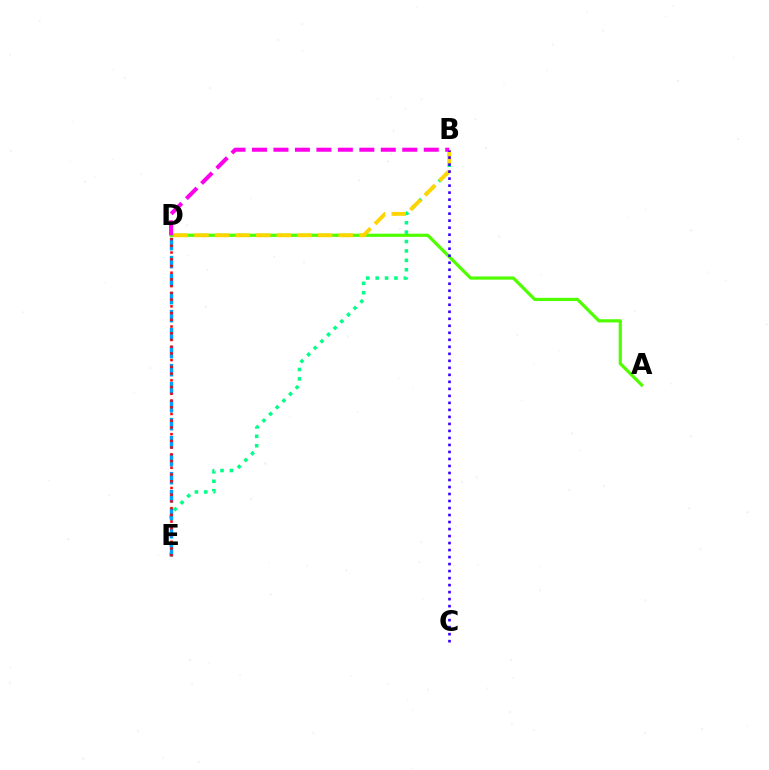{('B', 'E'): [{'color': '#00ff86', 'line_style': 'dotted', 'thickness': 2.55}], ('A', 'D'): [{'color': '#4fff00', 'line_style': 'solid', 'thickness': 2.3}], ('D', 'E'): [{'color': '#009eff', 'line_style': 'dashed', 'thickness': 2.45}, {'color': '#ff0000', 'line_style': 'dotted', 'thickness': 1.83}], ('B', 'D'): [{'color': '#ffd500', 'line_style': 'dashed', 'thickness': 2.8}, {'color': '#ff00ed', 'line_style': 'dashed', 'thickness': 2.92}], ('B', 'C'): [{'color': '#3700ff', 'line_style': 'dotted', 'thickness': 1.9}]}